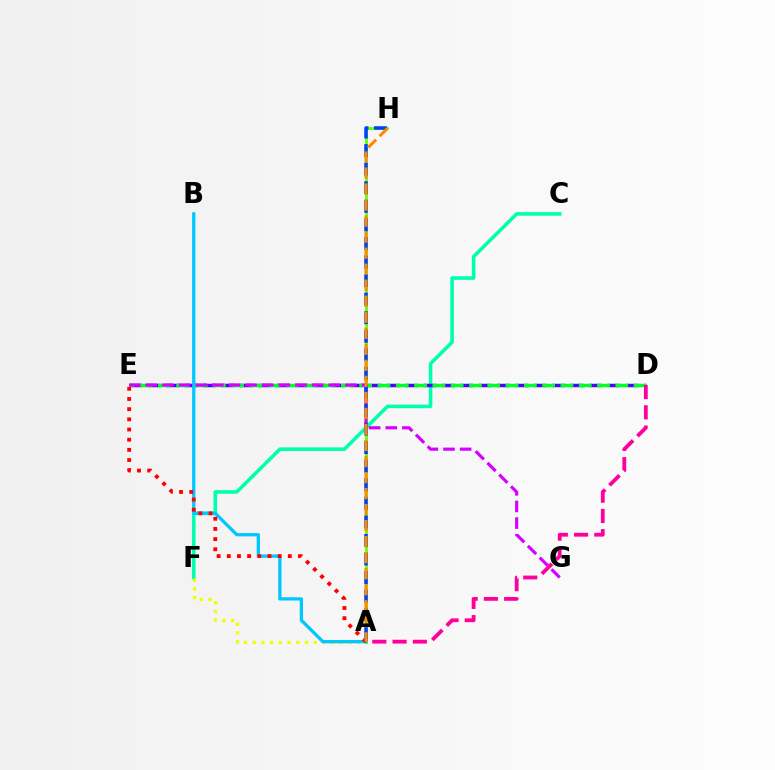{('C', 'F'): [{'color': '#00ffaf', 'line_style': 'solid', 'thickness': 2.58}], ('A', 'F'): [{'color': '#eeff00', 'line_style': 'dotted', 'thickness': 2.37}], ('D', 'E'): [{'color': '#4f00ff', 'line_style': 'dashed', 'thickness': 2.5}, {'color': '#00ff27', 'line_style': 'dashed', 'thickness': 2.49}], ('A', 'H'): [{'color': '#66ff00', 'line_style': 'solid', 'thickness': 2.06}, {'color': '#003fff', 'line_style': 'dashed', 'thickness': 2.52}, {'color': '#ff8800', 'line_style': 'dashed', 'thickness': 2.18}], ('E', 'G'): [{'color': '#d600ff', 'line_style': 'dashed', 'thickness': 2.26}], ('A', 'B'): [{'color': '#00c7ff', 'line_style': 'solid', 'thickness': 2.36}], ('A', 'D'): [{'color': '#ff00a0', 'line_style': 'dashed', 'thickness': 2.75}], ('A', 'E'): [{'color': '#ff0000', 'line_style': 'dotted', 'thickness': 2.76}]}